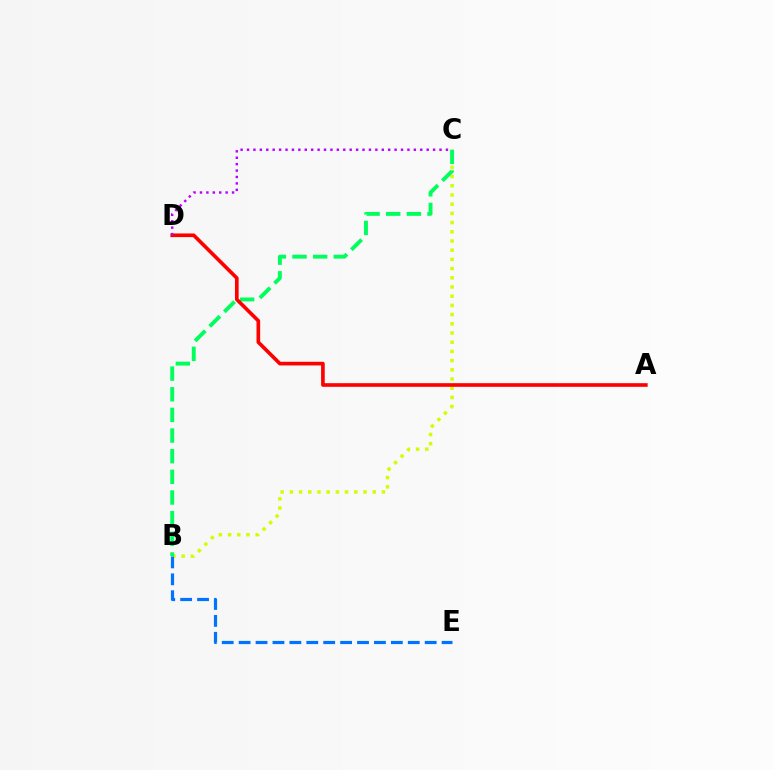{('B', 'C'): [{'color': '#d1ff00', 'line_style': 'dotted', 'thickness': 2.5}, {'color': '#00ff5c', 'line_style': 'dashed', 'thickness': 2.81}], ('B', 'E'): [{'color': '#0074ff', 'line_style': 'dashed', 'thickness': 2.3}], ('A', 'D'): [{'color': '#ff0000', 'line_style': 'solid', 'thickness': 2.63}], ('C', 'D'): [{'color': '#b900ff', 'line_style': 'dotted', 'thickness': 1.74}]}